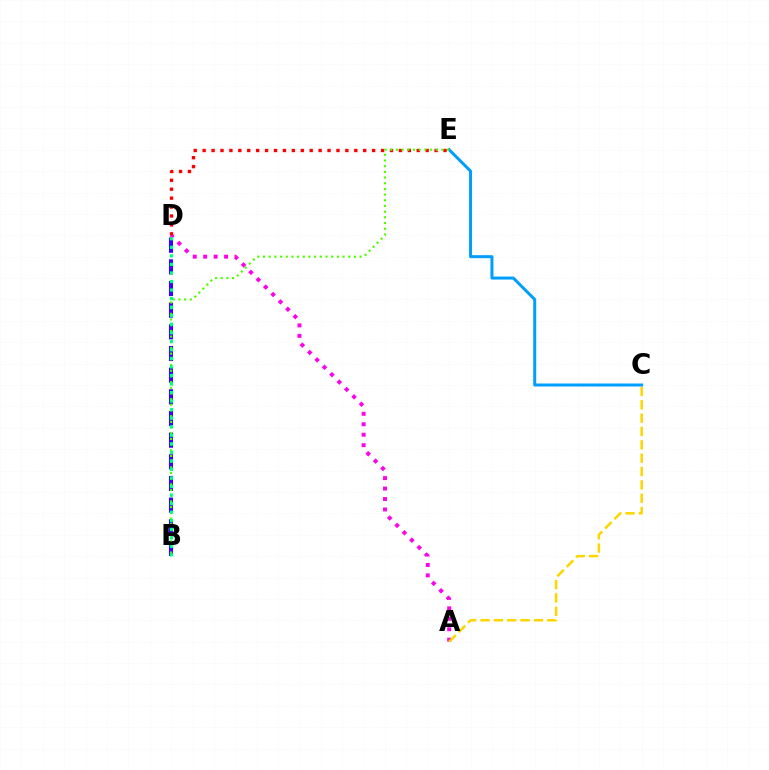{('A', 'D'): [{'color': '#ff00ed', 'line_style': 'dotted', 'thickness': 2.84}], ('A', 'C'): [{'color': '#ffd500', 'line_style': 'dashed', 'thickness': 1.81}], ('C', 'E'): [{'color': '#009eff', 'line_style': 'solid', 'thickness': 2.16}], ('D', 'E'): [{'color': '#ff0000', 'line_style': 'dotted', 'thickness': 2.42}], ('B', 'D'): [{'color': '#3700ff', 'line_style': 'dashed', 'thickness': 2.94}, {'color': '#00ff86', 'line_style': 'dotted', 'thickness': 2.32}], ('B', 'E'): [{'color': '#4fff00', 'line_style': 'dotted', 'thickness': 1.54}]}